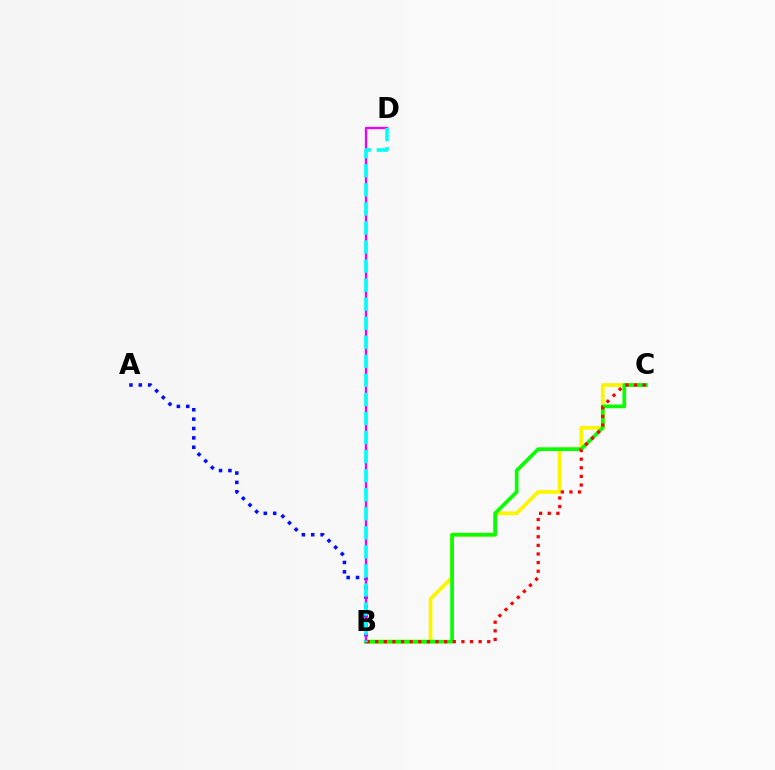{('A', 'B'): [{'color': '#0010ff', 'line_style': 'dotted', 'thickness': 2.55}], ('B', 'C'): [{'color': '#fcf500', 'line_style': 'solid', 'thickness': 2.69}, {'color': '#08ff00', 'line_style': 'solid', 'thickness': 2.65}, {'color': '#ff0000', 'line_style': 'dotted', 'thickness': 2.34}], ('B', 'D'): [{'color': '#ee00ff', 'line_style': 'solid', 'thickness': 1.67}, {'color': '#00fff6', 'line_style': 'dashed', 'thickness': 2.59}]}